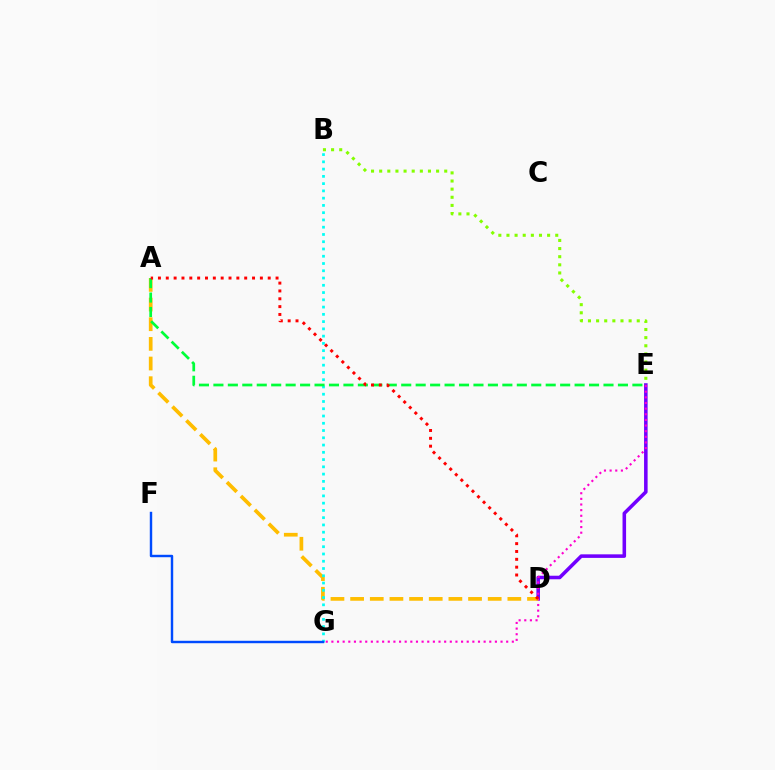{('D', 'E'): [{'color': '#7200ff', 'line_style': 'solid', 'thickness': 2.56}], ('E', 'G'): [{'color': '#ff00cf', 'line_style': 'dotted', 'thickness': 1.53}], ('A', 'D'): [{'color': '#ffbd00', 'line_style': 'dashed', 'thickness': 2.67}, {'color': '#ff0000', 'line_style': 'dotted', 'thickness': 2.13}], ('B', 'G'): [{'color': '#00fff6', 'line_style': 'dotted', 'thickness': 1.97}], ('A', 'E'): [{'color': '#00ff39', 'line_style': 'dashed', 'thickness': 1.96}], ('B', 'E'): [{'color': '#84ff00', 'line_style': 'dotted', 'thickness': 2.21}], ('F', 'G'): [{'color': '#004bff', 'line_style': 'solid', 'thickness': 1.75}]}